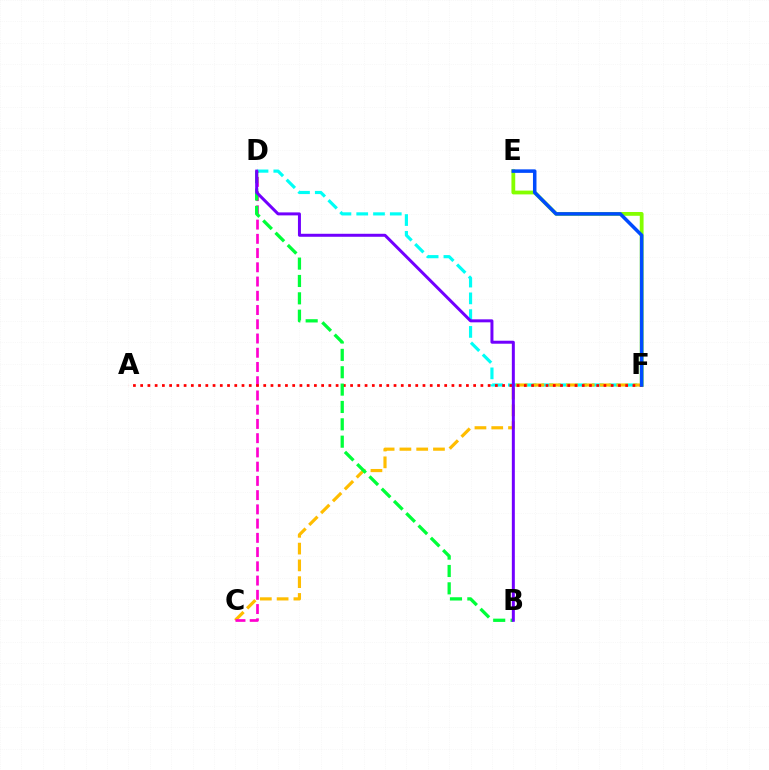{('D', 'F'): [{'color': '#00fff6', 'line_style': 'dashed', 'thickness': 2.28}], ('E', 'F'): [{'color': '#84ff00', 'line_style': 'solid', 'thickness': 2.73}, {'color': '#004bff', 'line_style': 'solid', 'thickness': 2.53}], ('C', 'F'): [{'color': '#ffbd00', 'line_style': 'dashed', 'thickness': 2.28}], ('C', 'D'): [{'color': '#ff00cf', 'line_style': 'dashed', 'thickness': 1.93}], ('A', 'F'): [{'color': '#ff0000', 'line_style': 'dotted', 'thickness': 1.97}], ('B', 'D'): [{'color': '#00ff39', 'line_style': 'dashed', 'thickness': 2.36}, {'color': '#7200ff', 'line_style': 'solid', 'thickness': 2.15}]}